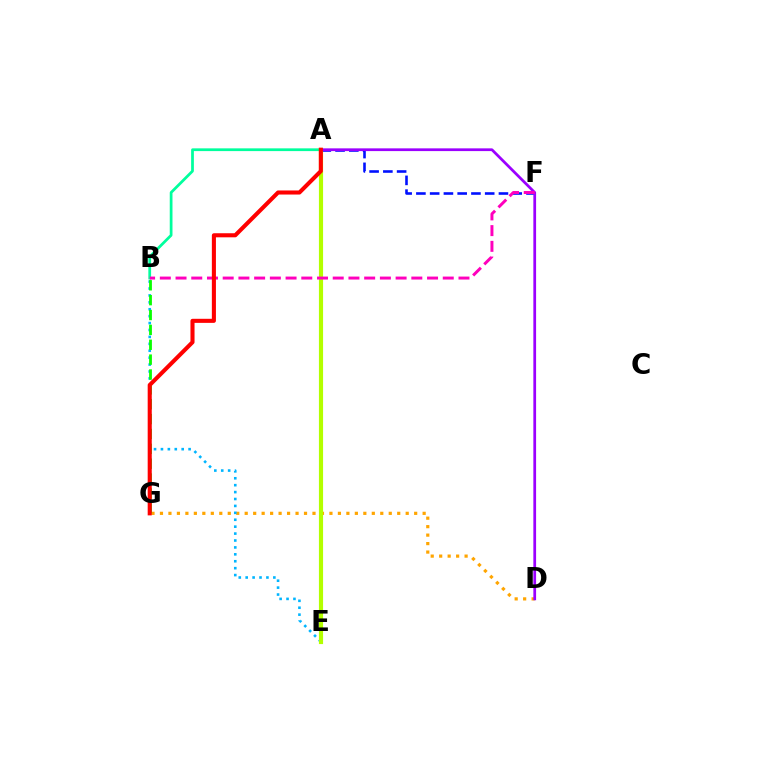{('D', 'G'): [{'color': '#ffa500', 'line_style': 'dotted', 'thickness': 2.3}], ('B', 'E'): [{'color': '#00b5ff', 'line_style': 'dotted', 'thickness': 1.88}], ('A', 'F'): [{'color': '#0010ff', 'line_style': 'dashed', 'thickness': 1.87}], ('B', 'G'): [{'color': '#08ff00', 'line_style': 'dashed', 'thickness': 2.02}], ('A', 'B'): [{'color': '#00ff9d', 'line_style': 'solid', 'thickness': 1.98}], ('A', 'E'): [{'color': '#b3ff00', 'line_style': 'solid', 'thickness': 2.99}], ('A', 'D'): [{'color': '#9b00ff', 'line_style': 'solid', 'thickness': 1.97}], ('B', 'F'): [{'color': '#ff00bd', 'line_style': 'dashed', 'thickness': 2.14}], ('A', 'G'): [{'color': '#ff0000', 'line_style': 'solid', 'thickness': 2.94}]}